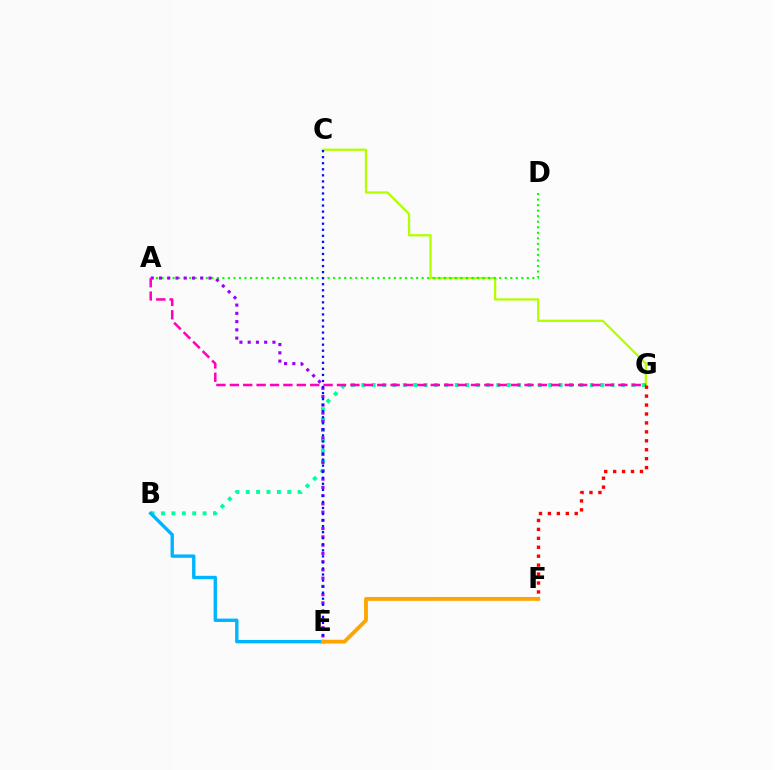{('C', 'G'): [{'color': '#b3ff00', 'line_style': 'solid', 'thickness': 1.64}], ('B', 'G'): [{'color': '#00ff9d', 'line_style': 'dotted', 'thickness': 2.82}], ('A', 'D'): [{'color': '#08ff00', 'line_style': 'dotted', 'thickness': 1.5}], ('B', 'E'): [{'color': '#00b5ff', 'line_style': 'solid', 'thickness': 2.44}], ('A', 'E'): [{'color': '#9b00ff', 'line_style': 'dotted', 'thickness': 2.24}], ('A', 'G'): [{'color': '#ff00bd', 'line_style': 'dashed', 'thickness': 1.82}], ('C', 'E'): [{'color': '#0010ff', 'line_style': 'dotted', 'thickness': 1.64}], ('F', 'G'): [{'color': '#ff0000', 'line_style': 'dotted', 'thickness': 2.43}], ('E', 'F'): [{'color': '#ffa500', 'line_style': 'solid', 'thickness': 2.75}]}